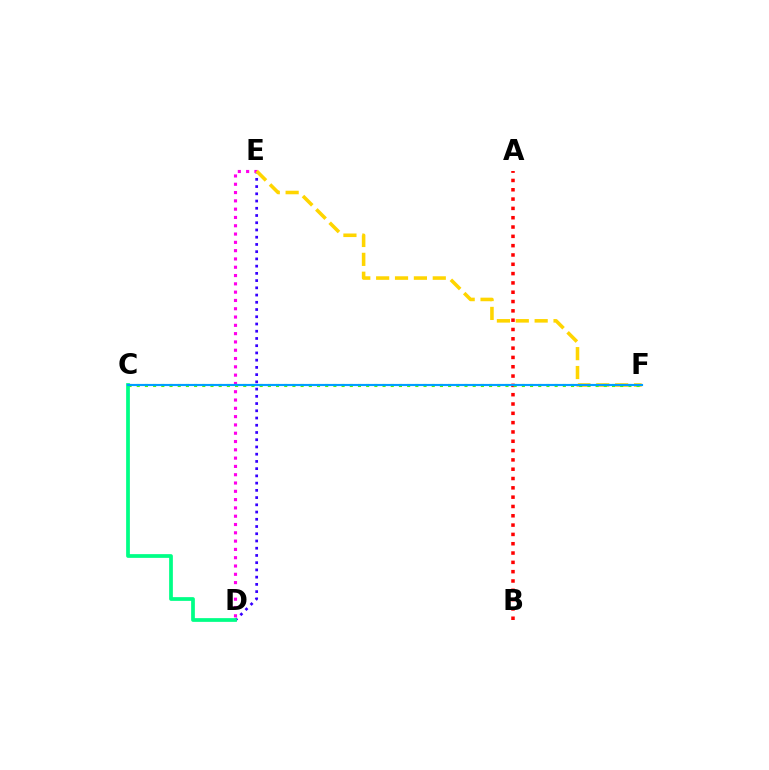{('D', 'E'): [{'color': '#3700ff', 'line_style': 'dotted', 'thickness': 1.97}, {'color': '#ff00ed', 'line_style': 'dotted', 'thickness': 2.25}], ('A', 'B'): [{'color': '#ff0000', 'line_style': 'dotted', 'thickness': 2.53}], ('E', 'F'): [{'color': '#ffd500', 'line_style': 'dashed', 'thickness': 2.56}], ('C', 'F'): [{'color': '#4fff00', 'line_style': 'dotted', 'thickness': 2.23}, {'color': '#009eff', 'line_style': 'solid', 'thickness': 1.56}], ('C', 'D'): [{'color': '#00ff86', 'line_style': 'solid', 'thickness': 2.69}]}